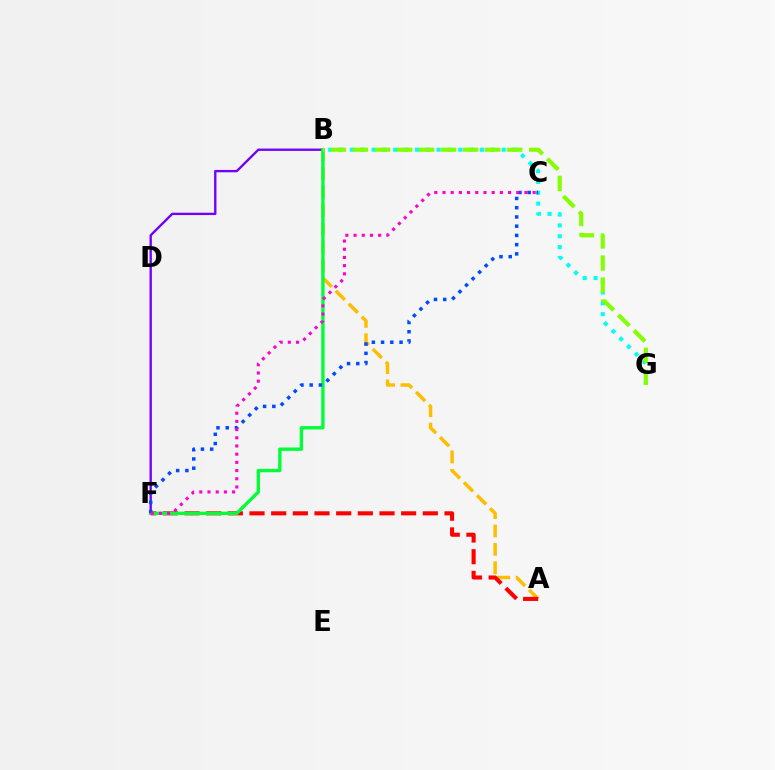{('B', 'F'): [{'color': '#7200ff', 'line_style': 'solid', 'thickness': 1.7}, {'color': '#00ff39', 'line_style': 'solid', 'thickness': 2.41}], ('A', 'B'): [{'color': '#ffbd00', 'line_style': 'dashed', 'thickness': 2.5}], ('A', 'F'): [{'color': '#ff0000', 'line_style': 'dashed', 'thickness': 2.94}], ('B', 'G'): [{'color': '#00fff6', 'line_style': 'dotted', 'thickness': 2.94}, {'color': '#84ff00', 'line_style': 'dashed', 'thickness': 2.99}], ('C', 'F'): [{'color': '#004bff', 'line_style': 'dotted', 'thickness': 2.51}, {'color': '#ff00cf', 'line_style': 'dotted', 'thickness': 2.23}]}